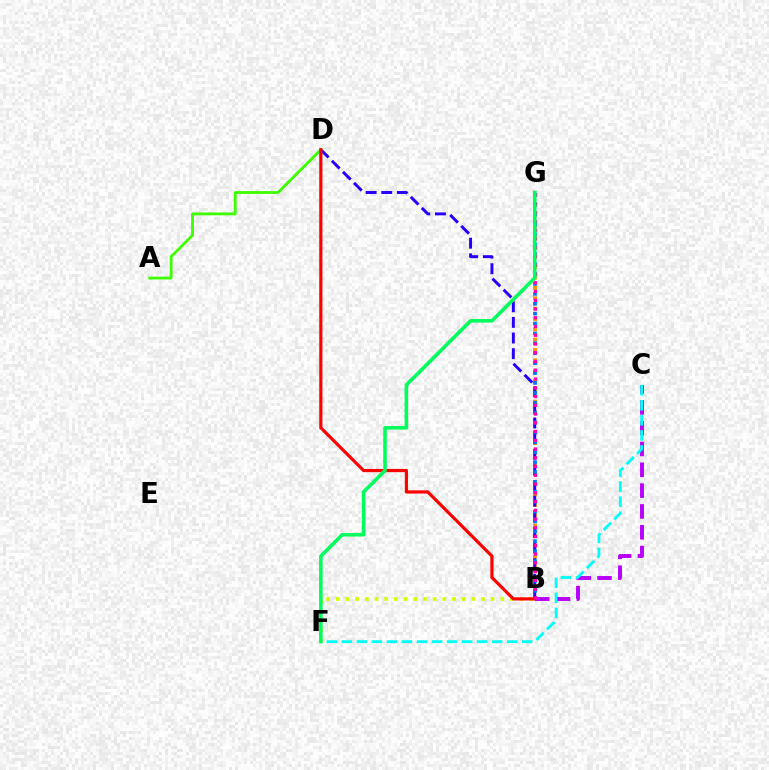{('B', 'G'): [{'color': '#ff9400', 'line_style': 'dotted', 'thickness': 2.81}, {'color': '#0074ff', 'line_style': 'dotted', 'thickness': 2.69}, {'color': '#ff00ac', 'line_style': 'dotted', 'thickness': 2.38}], ('B', 'D'): [{'color': '#2500ff', 'line_style': 'dashed', 'thickness': 2.12}, {'color': '#ff0000', 'line_style': 'solid', 'thickness': 2.29}], ('B', 'C'): [{'color': '#b900ff', 'line_style': 'dashed', 'thickness': 2.83}], ('A', 'D'): [{'color': '#3dff00', 'line_style': 'solid', 'thickness': 2.04}], ('C', 'F'): [{'color': '#00fff6', 'line_style': 'dashed', 'thickness': 2.04}], ('B', 'F'): [{'color': '#d1ff00', 'line_style': 'dotted', 'thickness': 2.63}], ('F', 'G'): [{'color': '#00ff5c', 'line_style': 'solid', 'thickness': 2.57}]}